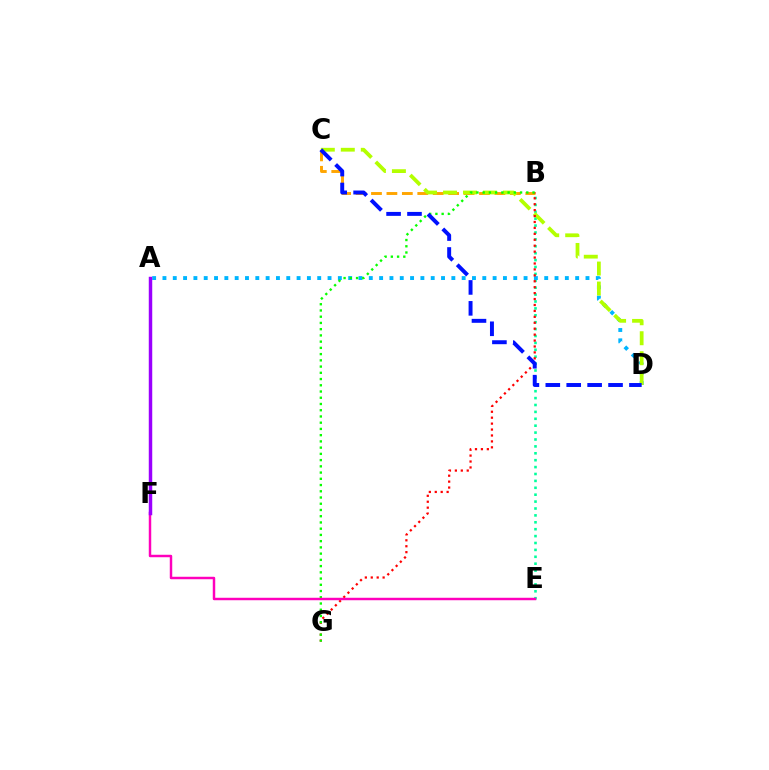{('B', 'E'): [{'color': '#00ff9d', 'line_style': 'dotted', 'thickness': 1.87}], ('B', 'C'): [{'color': '#ffa500', 'line_style': 'dashed', 'thickness': 2.1}], ('A', 'D'): [{'color': '#00b5ff', 'line_style': 'dotted', 'thickness': 2.8}], ('C', 'D'): [{'color': '#b3ff00', 'line_style': 'dashed', 'thickness': 2.72}, {'color': '#0010ff', 'line_style': 'dashed', 'thickness': 2.84}], ('B', 'G'): [{'color': '#ff0000', 'line_style': 'dotted', 'thickness': 1.61}, {'color': '#08ff00', 'line_style': 'dotted', 'thickness': 1.69}], ('E', 'F'): [{'color': '#ff00bd', 'line_style': 'solid', 'thickness': 1.77}], ('A', 'F'): [{'color': '#9b00ff', 'line_style': 'solid', 'thickness': 2.49}]}